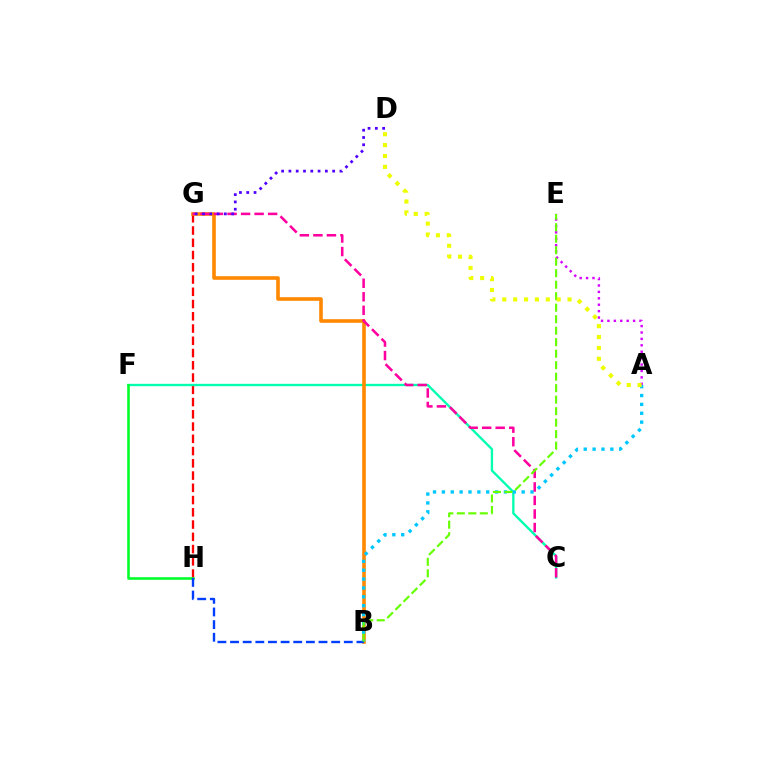{('G', 'H'): [{'color': '#ff0000', 'line_style': 'dashed', 'thickness': 1.66}], ('C', 'F'): [{'color': '#00ffaf', 'line_style': 'solid', 'thickness': 1.68}], ('B', 'G'): [{'color': '#ff8800', 'line_style': 'solid', 'thickness': 2.59}], ('A', 'B'): [{'color': '#00c7ff', 'line_style': 'dotted', 'thickness': 2.41}], ('C', 'G'): [{'color': '#ff00a0', 'line_style': 'dashed', 'thickness': 1.84}], ('F', 'H'): [{'color': '#00ff27', 'line_style': 'solid', 'thickness': 1.86}], ('A', 'E'): [{'color': '#d600ff', 'line_style': 'dotted', 'thickness': 1.74}], ('D', 'G'): [{'color': '#4f00ff', 'line_style': 'dotted', 'thickness': 1.98}], ('B', 'H'): [{'color': '#003fff', 'line_style': 'dashed', 'thickness': 1.72}], ('B', 'E'): [{'color': '#66ff00', 'line_style': 'dashed', 'thickness': 1.56}], ('A', 'D'): [{'color': '#eeff00', 'line_style': 'dotted', 'thickness': 2.96}]}